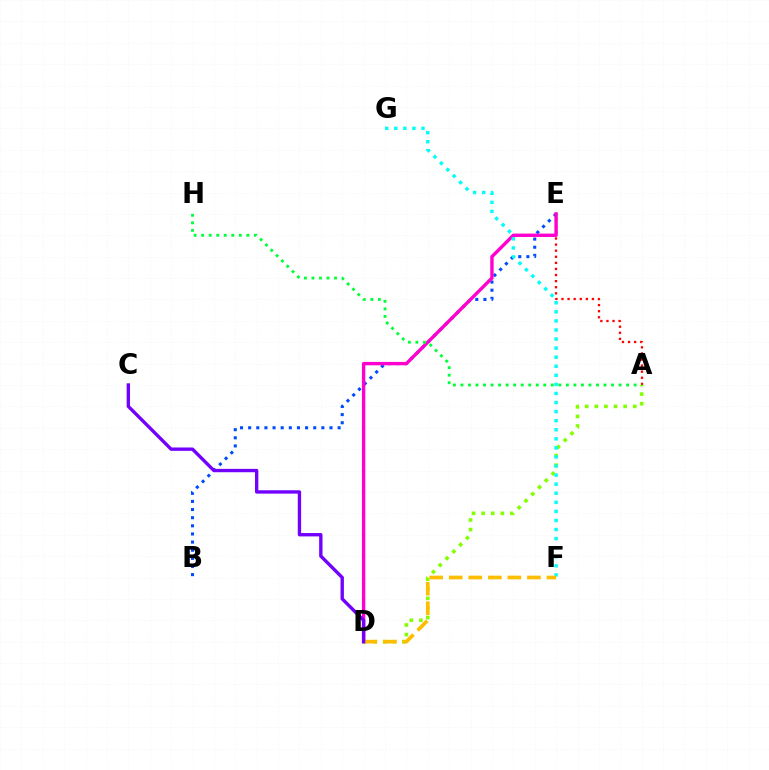{('B', 'E'): [{'color': '#004bff', 'line_style': 'dotted', 'thickness': 2.21}], ('A', 'E'): [{'color': '#ff0000', 'line_style': 'dotted', 'thickness': 1.65}], ('D', 'E'): [{'color': '#ff00cf', 'line_style': 'solid', 'thickness': 2.44}], ('A', 'D'): [{'color': '#84ff00', 'line_style': 'dotted', 'thickness': 2.61}], ('F', 'G'): [{'color': '#00fff6', 'line_style': 'dotted', 'thickness': 2.46}], ('D', 'F'): [{'color': '#ffbd00', 'line_style': 'dashed', 'thickness': 2.66}], ('C', 'D'): [{'color': '#7200ff', 'line_style': 'solid', 'thickness': 2.42}], ('A', 'H'): [{'color': '#00ff39', 'line_style': 'dotted', 'thickness': 2.05}]}